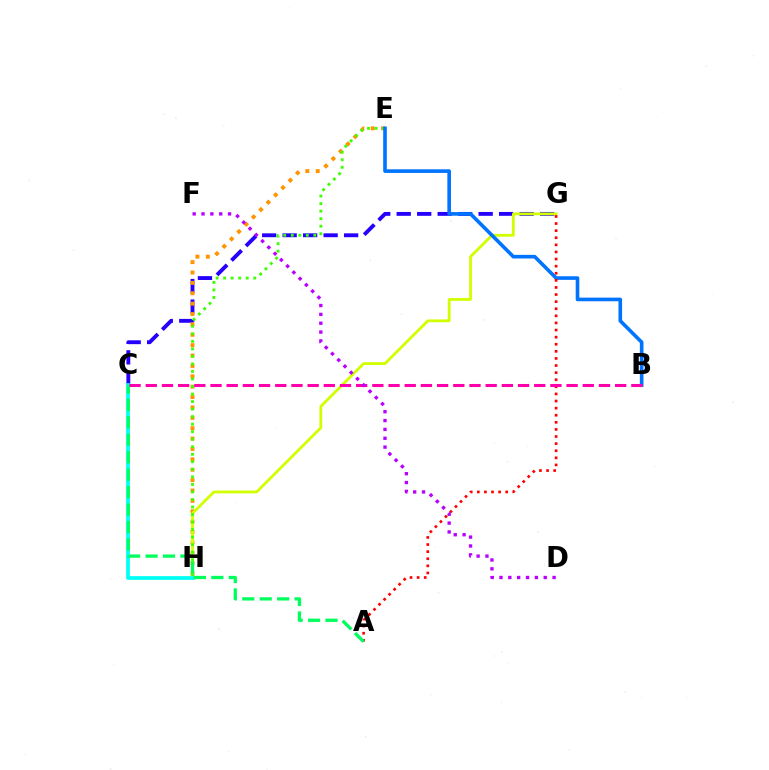{('C', 'G'): [{'color': '#2500ff', 'line_style': 'dashed', 'thickness': 2.78}], ('E', 'H'): [{'color': '#ff9400', 'line_style': 'dotted', 'thickness': 2.82}, {'color': '#3dff00', 'line_style': 'dotted', 'thickness': 2.05}], ('G', 'H'): [{'color': '#d1ff00', 'line_style': 'solid', 'thickness': 2.02}], ('B', 'E'): [{'color': '#0074ff', 'line_style': 'solid', 'thickness': 2.61}], ('C', 'H'): [{'color': '#00fff6', 'line_style': 'solid', 'thickness': 2.69}], ('A', 'G'): [{'color': '#ff0000', 'line_style': 'dotted', 'thickness': 1.93}], ('A', 'C'): [{'color': '#00ff5c', 'line_style': 'dashed', 'thickness': 2.37}], ('B', 'C'): [{'color': '#ff00ac', 'line_style': 'dashed', 'thickness': 2.2}], ('D', 'F'): [{'color': '#b900ff', 'line_style': 'dotted', 'thickness': 2.4}]}